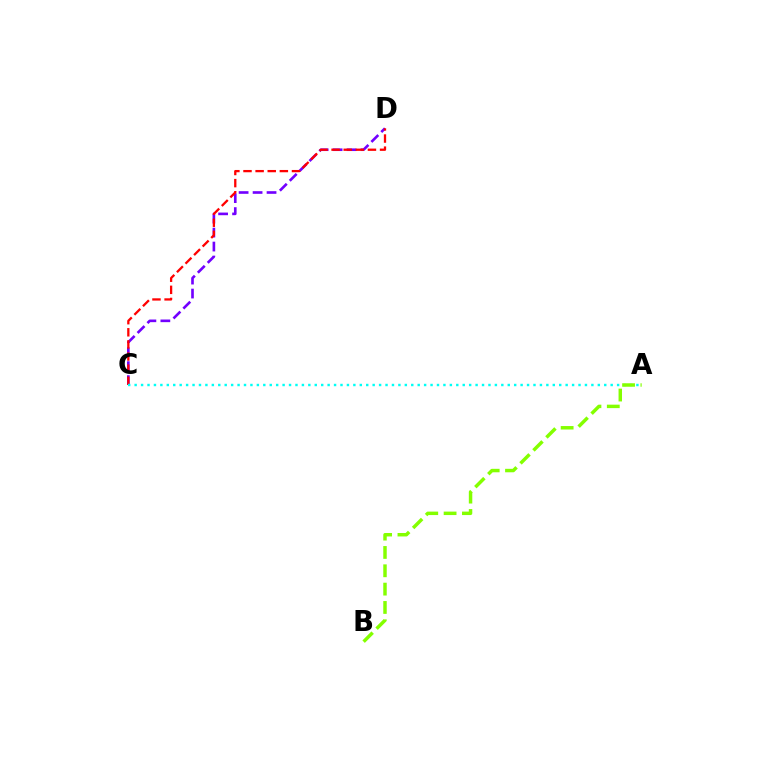{('C', 'D'): [{'color': '#7200ff', 'line_style': 'dashed', 'thickness': 1.9}, {'color': '#ff0000', 'line_style': 'dashed', 'thickness': 1.65}], ('A', 'C'): [{'color': '#00fff6', 'line_style': 'dotted', 'thickness': 1.75}], ('A', 'B'): [{'color': '#84ff00', 'line_style': 'dashed', 'thickness': 2.49}]}